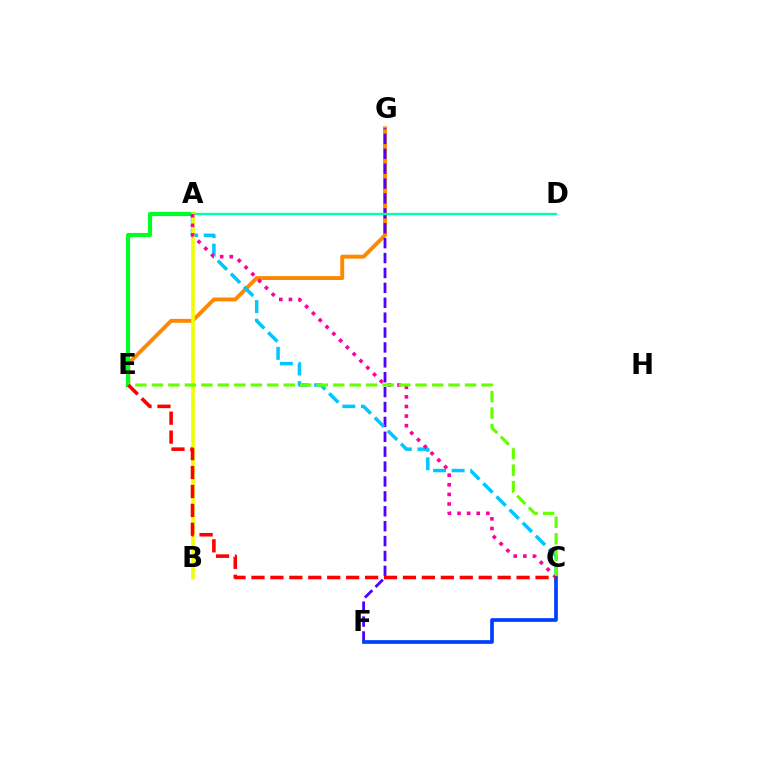{('E', 'G'): [{'color': '#ff8800', 'line_style': 'solid', 'thickness': 2.81}], ('F', 'G'): [{'color': '#4f00ff', 'line_style': 'dashed', 'thickness': 2.02}], ('A', 'E'): [{'color': '#00ff27', 'line_style': 'solid', 'thickness': 2.99}], ('A', 'B'): [{'color': '#d600ff', 'line_style': 'dashed', 'thickness': 1.57}, {'color': '#eeff00', 'line_style': 'solid', 'thickness': 2.53}], ('A', 'D'): [{'color': '#00ffaf', 'line_style': 'solid', 'thickness': 1.67}], ('A', 'C'): [{'color': '#00c7ff', 'line_style': 'dashed', 'thickness': 2.52}, {'color': '#ff00a0', 'line_style': 'dotted', 'thickness': 2.61}], ('C', 'E'): [{'color': '#66ff00', 'line_style': 'dashed', 'thickness': 2.24}, {'color': '#ff0000', 'line_style': 'dashed', 'thickness': 2.57}], ('C', 'F'): [{'color': '#003fff', 'line_style': 'solid', 'thickness': 2.65}]}